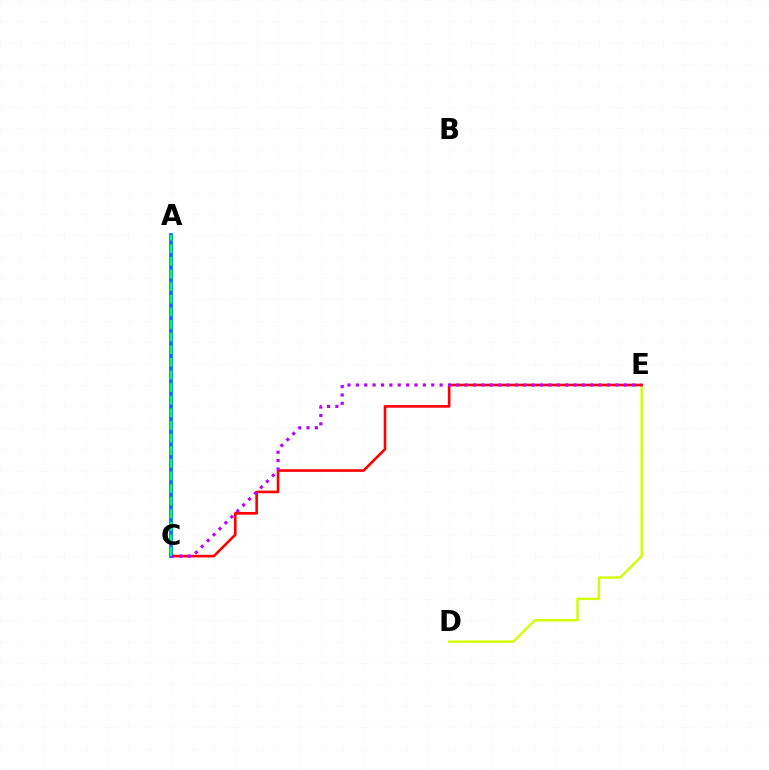{('D', 'E'): [{'color': '#d1ff00', 'line_style': 'solid', 'thickness': 1.73}], ('C', 'E'): [{'color': '#ff0000', 'line_style': 'solid', 'thickness': 1.89}, {'color': '#b900ff', 'line_style': 'dotted', 'thickness': 2.28}], ('A', 'C'): [{'color': '#0074ff', 'line_style': 'solid', 'thickness': 2.74}, {'color': '#00ff5c', 'line_style': 'dashed', 'thickness': 1.71}]}